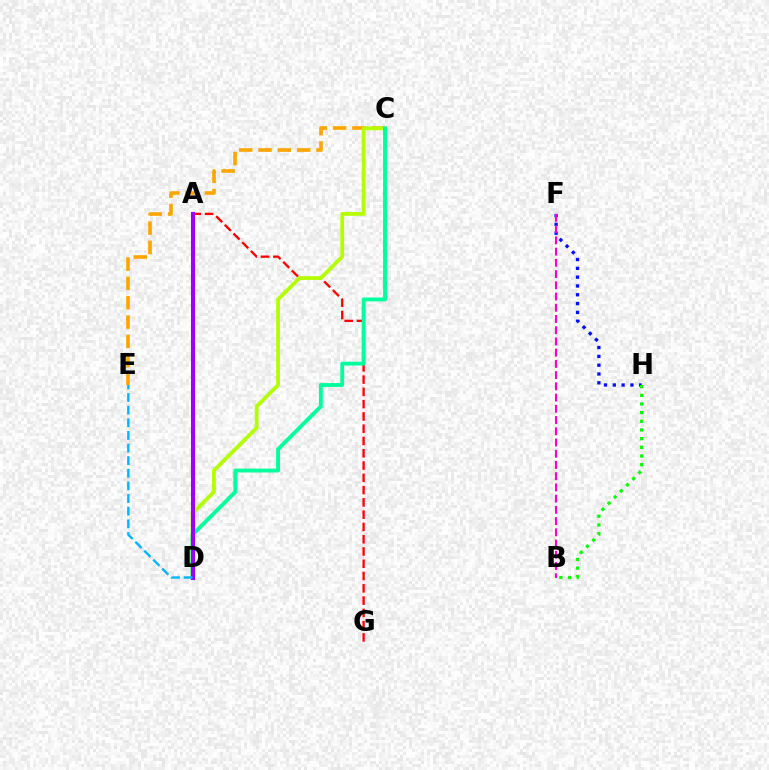{('A', 'G'): [{'color': '#ff0000', 'line_style': 'dashed', 'thickness': 1.67}], ('C', 'E'): [{'color': '#ffa500', 'line_style': 'dashed', 'thickness': 2.62}], ('F', 'H'): [{'color': '#0010ff', 'line_style': 'dotted', 'thickness': 2.39}], ('B', 'F'): [{'color': '#ff00bd', 'line_style': 'dashed', 'thickness': 1.53}], ('C', 'D'): [{'color': '#b3ff00', 'line_style': 'solid', 'thickness': 2.71}, {'color': '#00ff9d', 'line_style': 'solid', 'thickness': 2.8}], ('A', 'D'): [{'color': '#9b00ff', 'line_style': 'solid', 'thickness': 2.91}], ('B', 'H'): [{'color': '#08ff00', 'line_style': 'dotted', 'thickness': 2.36}], ('D', 'E'): [{'color': '#00b5ff', 'line_style': 'dashed', 'thickness': 1.72}]}